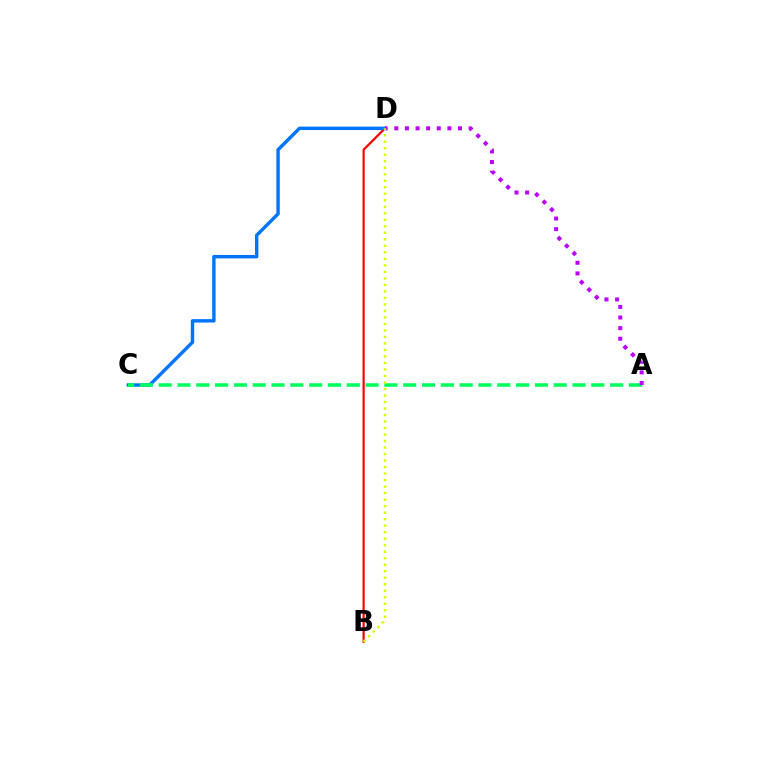{('B', 'D'): [{'color': '#ff0000', 'line_style': 'solid', 'thickness': 1.59}, {'color': '#d1ff00', 'line_style': 'dotted', 'thickness': 1.77}], ('C', 'D'): [{'color': '#0074ff', 'line_style': 'solid', 'thickness': 2.46}], ('A', 'C'): [{'color': '#00ff5c', 'line_style': 'dashed', 'thickness': 2.56}], ('A', 'D'): [{'color': '#b900ff', 'line_style': 'dotted', 'thickness': 2.89}]}